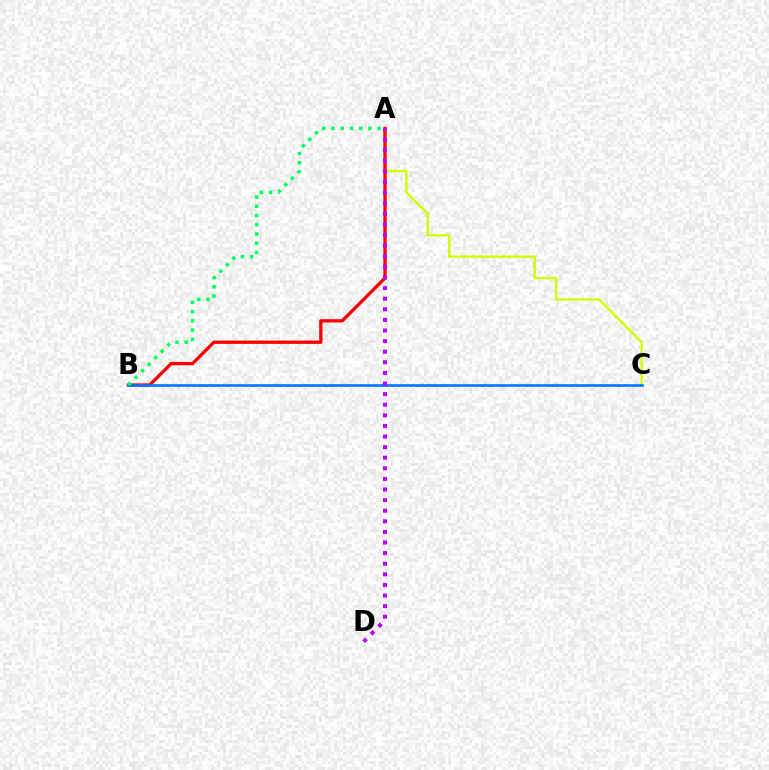{('A', 'C'): [{'color': '#d1ff00', 'line_style': 'solid', 'thickness': 1.74}], ('A', 'B'): [{'color': '#ff0000', 'line_style': 'solid', 'thickness': 2.38}, {'color': '#00ff5c', 'line_style': 'dotted', 'thickness': 2.51}], ('B', 'C'): [{'color': '#0074ff', 'line_style': 'solid', 'thickness': 1.88}], ('A', 'D'): [{'color': '#b900ff', 'line_style': 'dotted', 'thickness': 2.88}]}